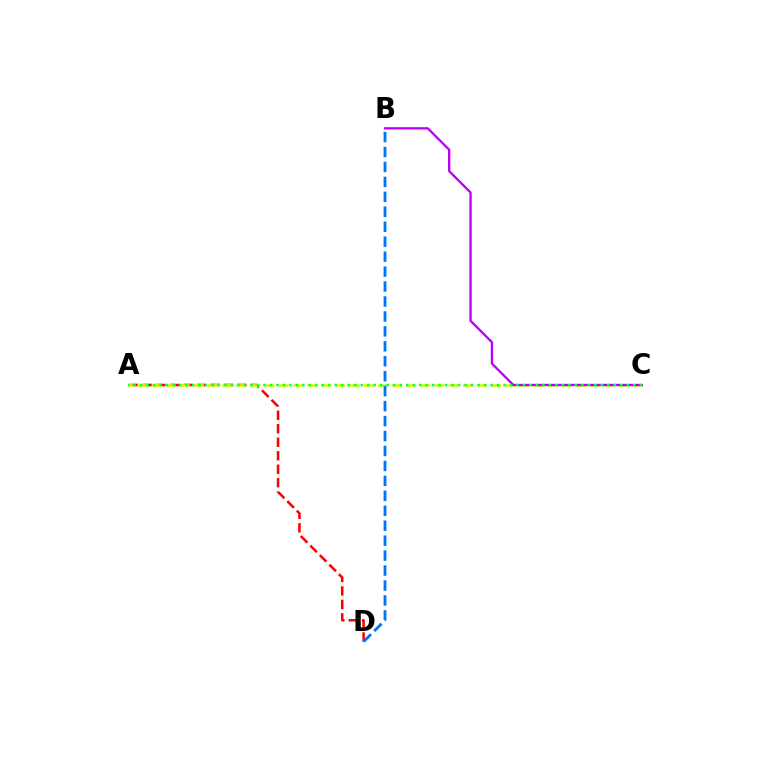{('A', 'D'): [{'color': '#ff0000', 'line_style': 'dashed', 'thickness': 1.83}], ('A', 'C'): [{'color': '#d1ff00', 'line_style': 'dashed', 'thickness': 1.92}, {'color': '#00ff5c', 'line_style': 'dotted', 'thickness': 1.76}], ('B', 'C'): [{'color': '#b900ff', 'line_style': 'solid', 'thickness': 1.67}], ('B', 'D'): [{'color': '#0074ff', 'line_style': 'dashed', 'thickness': 2.03}]}